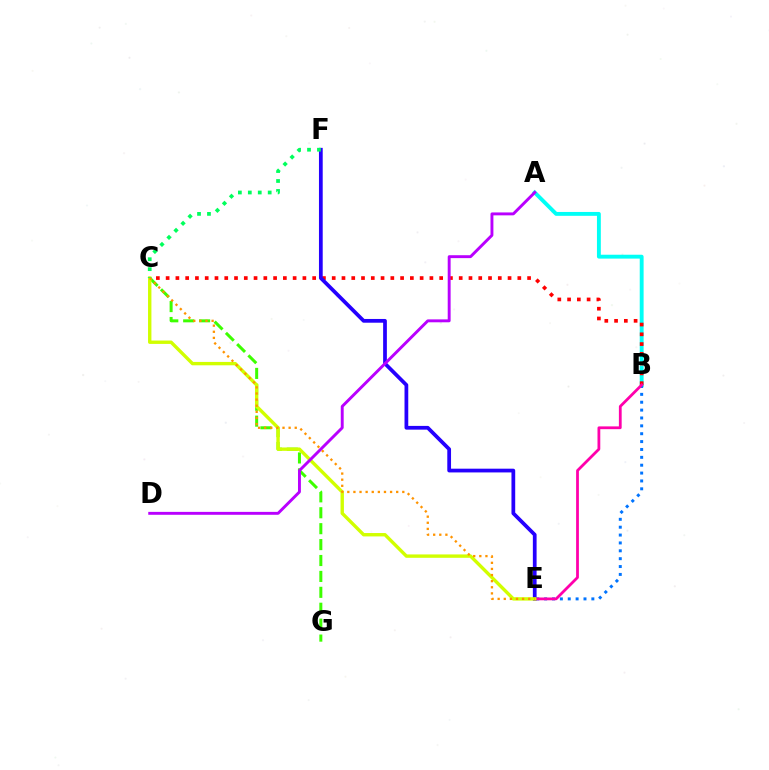{('A', 'B'): [{'color': '#00fff6', 'line_style': 'solid', 'thickness': 2.79}], ('B', 'E'): [{'color': '#0074ff', 'line_style': 'dotted', 'thickness': 2.14}, {'color': '#ff00ac', 'line_style': 'solid', 'thickness': 2.0}], ('B', 'C'): [{'color': '#ff0000', 'line_style': 'dotted', 'thickness': 2.65}], ('E', 'F'): [{'color': '#2500ff', 'line_style': 'solid', 'thickness': 2.7}], ('C', 'G'): [{'color': '#3dff00', 'line_style': 'dashed', 'thickness': 2.16}], ('C', 'E'): [{'color': '#d1ff00', 'line_style': 'solid', 'thickness': 2.43}, {'color': '#ff9400', 'line_style': 'dotted', 'thickness': 1.66}], ('C', 'F'): [{'color': '#00ff5c', 'line_style': 'dotted', 'thickness': 2.7}], ('A', 'D'): [{'color': '#b900ff', 'line_style': 'solid', 'thickness': 2.1}]}